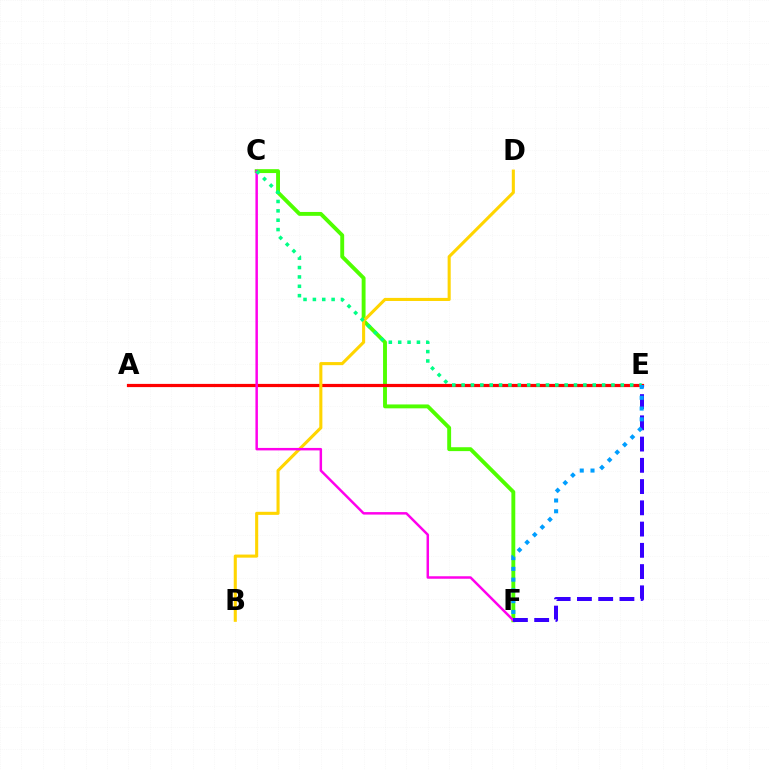{('C', 'F'): [{'color': '#4fff00', 'line_style': 'solid', 'thickness': 2.8}, {'color': '#ff00ed', 'line_style': 'solid', 'thickness': 1.79}], ('A', 'E'): [{'color': '#ff0000', 'line_style': 'solid', 'thickness': 2.31}], ('B', 'D'): [{'color': '#ffd500', 'line_style': 'solid', 'thickness': 2.22}], ('C', 'E'): [{'color': '#00ff86', 'line_style': 'dotted', 'thickness': 2.54}], ('E', 'F'): [{'color': '#3700ff', 'line_style': 'dashed', 'thickness': 2.89}, {'color': '#009eff', 'line_style': 'dotted', 'thickness': 2.92}]}